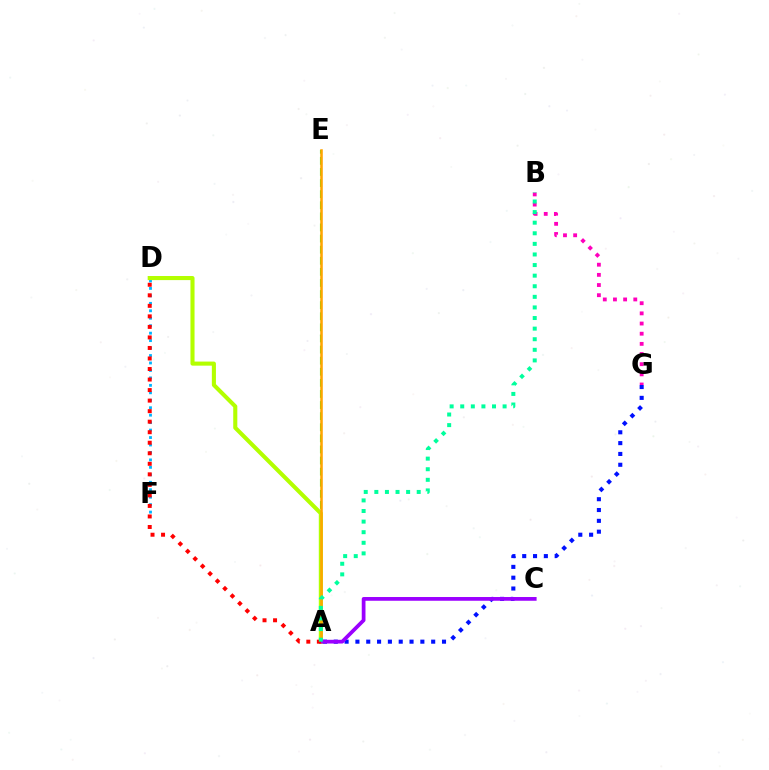{('A', 'G'): [{'color': '#0010ff', 'line_style': 'dotted', 'thickness': 2.94}], ('D', 'F'): [{'color': '#00b5ff', 'line_style': 'dotted', 'thickness': 2.03}], ('A', 'E'): [{'color': '#08ff00', 'line_style': 'dashed', 'thickness': 1.51}, {'color': '#ffa500', 'line_style': 'solid', 'thickness': 1.84}], ('A', 'D'): [{'color': '#b3ff00', 'line_style': 'solid', 'thickness': 2.94}, {'color': '#ff0000', 'line_style': 'dotted', 'thickness': 2.86}], ('A', 'C'): [{'color': '#9b00ff', 'line_style': 'solid', 'thickness': 2.69}], ('B', 'G'): [{'color': '#ff00bd', 'line_style': 'dotted', 'thickness': 2.76}], ('A', 'B'): [{'color': '#00ff9d', 'line_style': 'dotted', 'thickness': 2.88}]}